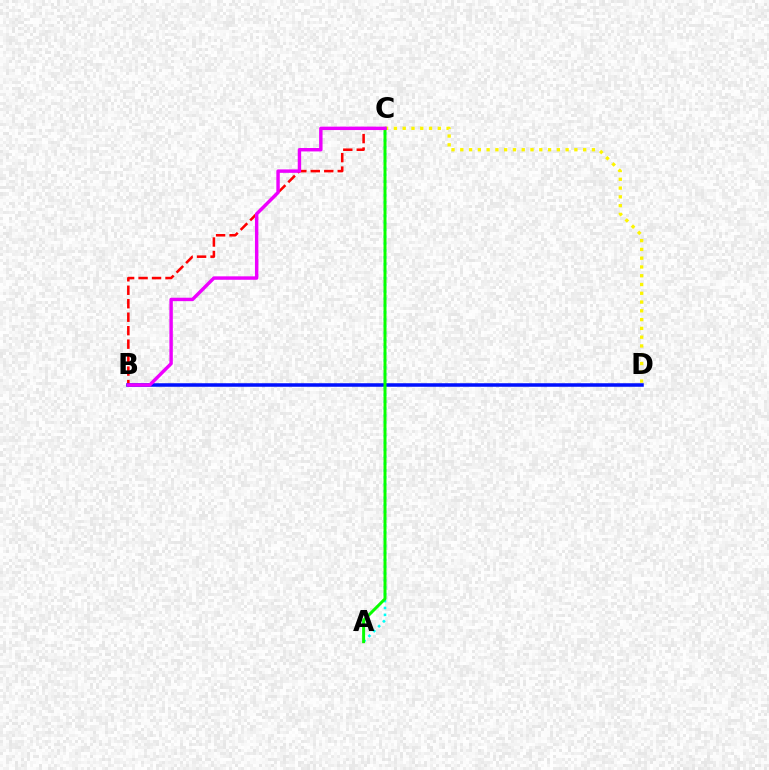{('B', 'C'): [{'color': '#ff0000', 'line_style': 'dashed', 'thickness': 1.83}, {'color': '#ee00ff', 'line_style': 'solid', 'thickness': 2.46}], ('C', 'D'): [{'color': '#fcf500', 'line_style': 'dotted', 'thickness': 2.38}], ('B', 'D'): [{'color': '#0010ff', 'line_style': 'solid', 'thickness': 2.53}], ('A', 'C'): [{'color': '#00fff6', 'line_style': 'dotted', 'thickness': 1.87}, {'color': '#08ff00', 'line_style': 'solid', 'thickness': 2.13}]}